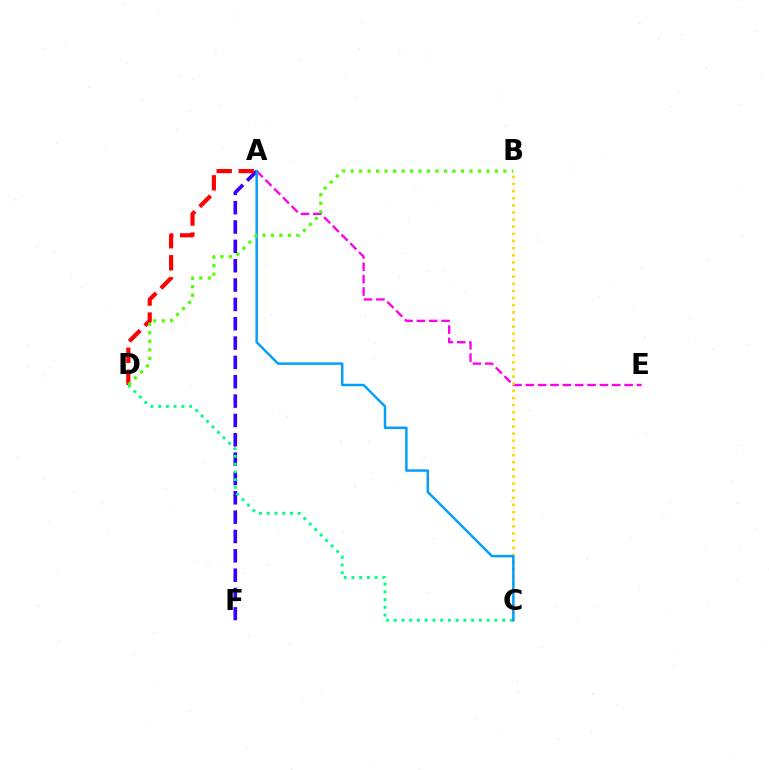{('A', 'E'): [{'color': '#ff00ed', 'line_style': 'dashed', 'thickness': 1.68}], ('A', 'F'): [{'color': '#3700ff', 'line_style': 'dashed', 'thickness': 2.63}], ('A', 'D'): [{'color': '#ff0000', 'line_style': 'dashed', 'thickness': 2.99}], ('B', 'C'): [{'color': '#ffd500', 'line_style': 'dotted', 'thickness': 1.94}], ('C', 'D'): [{'color': '#00ff86', 'line_style': 'dotted', 'thickness': 2.1}], ('A', 'C'): [{'color': '#009eff', 'line_style': 'solid', 'thickness': 1.76}], ('B', 'D'): [{'color': '#4fff00', 'line_style': 'dotted', 'thickness': 2.31}]}